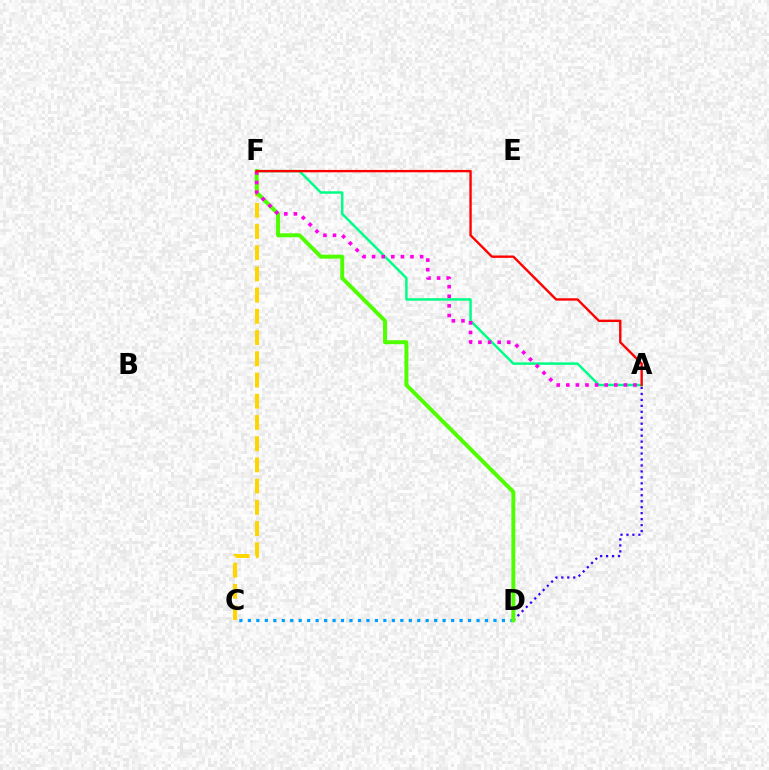{('C', 'D'): [{'color': '#009eff', 'line_style': 'dotted', 'thickness': 2.3}], ('A', 'F'): [{'color': '#00ff86', 'line_style': 'solid', 'thickness': 1.78}, {'color': '#ff00ed', 'line_style': 'dotted', 'thickness': 2.61}, {'color': '#ff0000', 'line_style': 'solid', 'thickness': 1.71}], ('C', 'F'): [{'color': '#ffd500', 'line_style': 'dashed', 'thickness': 2.88}], ('A', 'D'): [{'color': '#3700ff', 'line_style': 'dotted', 'thickness': 1.62}], ('D', 'F'): [{'color': '#4fff00', 'line_style': 'solid', 'thickness': 2.84}]}